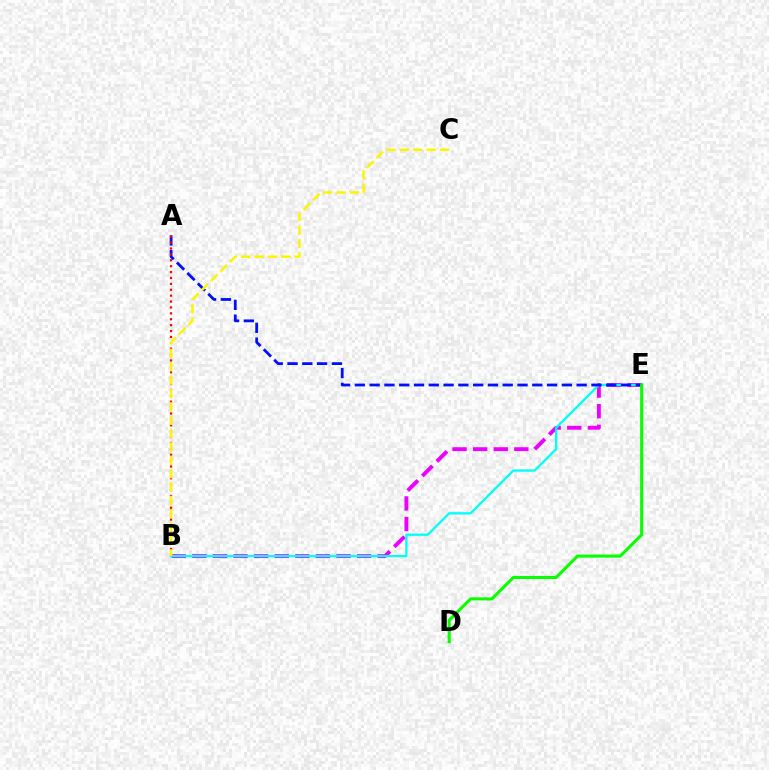{('B', 'E'): [{'color': '#ee00ff', 'line_style': 'dashed', 'thickness': 2.8}, {'color': '#00fff6', 'line_style': 'solid', 'thickness': 1.66}], ('A', 'E'): [{'color': '#0010ff', 'line_style': 'dashed', 'thickness': 2.01}], ('D', 'E'): [{'color': '#08ff00', 'line_style': 'solid', 'thickness': 2.22}], ('A', 'B'): [{'color': '#ff0000', 'line_style': 'dotted', 'thickness': 1.6}], ('B', 'C'): [{'color': '#fcf500', 'line_style': 'dashed', 'thickness': 1.82}]}